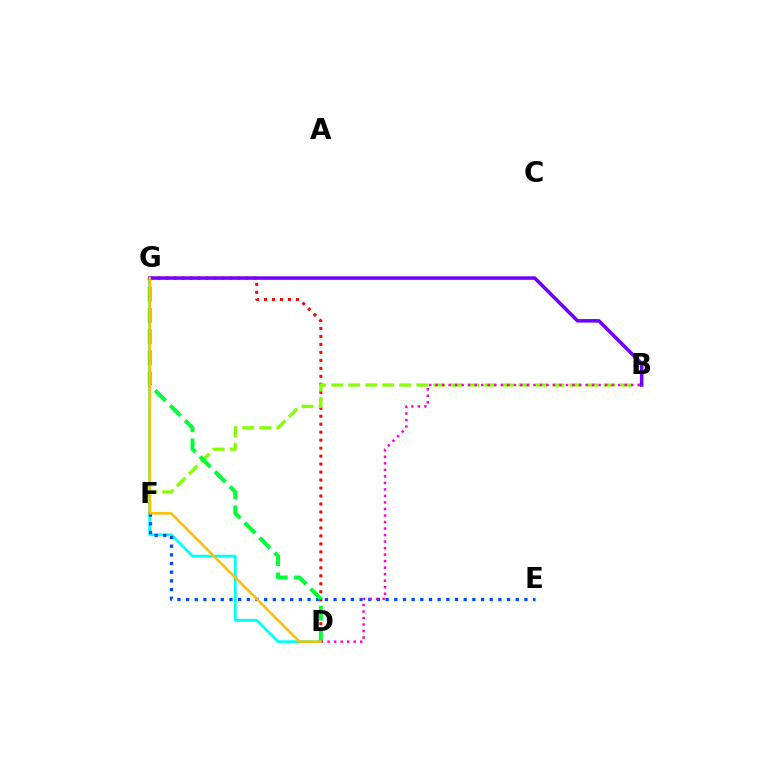{('D', 'G'): [{'color': '#ff0000', 'line_style': 'dotted', 'thickness': 2.17}, {'color': '#00fff6', 'line_style': 'solid', 'thickness': 1.99}, {'color': '#00ff39', 'line_style': 'dashed', 'thickness': 2.88}, {'color': '#ffbd00', 'line_style': 'solid', 'thickness': 1.83}], ('B', 'F'): [{'color': '#84ff00', 'line_style': 'dashed', 'thickness': 2.31}], ('E', 'F'): [{'color': '#004bff', 'line_style': 'dotted', 'thickness': 2.36}], ('B', 'D'): [{'color': '#ff00cf', 'line_style': 'dotted', 'thickness': 1.77}], ('B', 'G'): [{'color': '#7200ff', 'line_style': 'solid', 'thickness': 2.55}]}